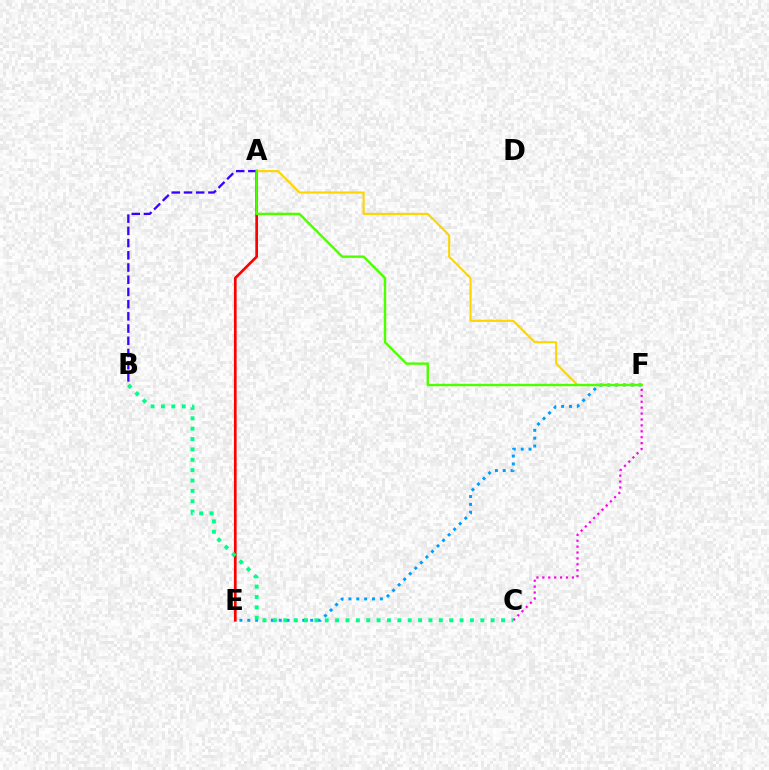{('C', 'F'): [{'color': '#ff00ed', 'line_style': 'dotted', 'thickness': 1.61}], ('A', 'E'): [{'color': '#ff0000', 'line_style': 'solid', 'thickness': 1.95}], ('E', 'F'): [{'color': '#009eff', 'line_style': 'dotted', 'thickness': 2.13}], ('A', 'F'): [{'color': '#ffd500', 'line_style': 'solid', 'thickness': 1.52}, {'color': '#4fff00', 'line_style': 'solid', 'thickness': 1.74}], ('A', 'B'): [{'color': '#3700ff', 'line_style': 'dashed', 'thickness': 1.66}], ('B', 'C'): [{'color': '#00ff86', 'line_style': 'dotted', 'thickness': 2.82}]}